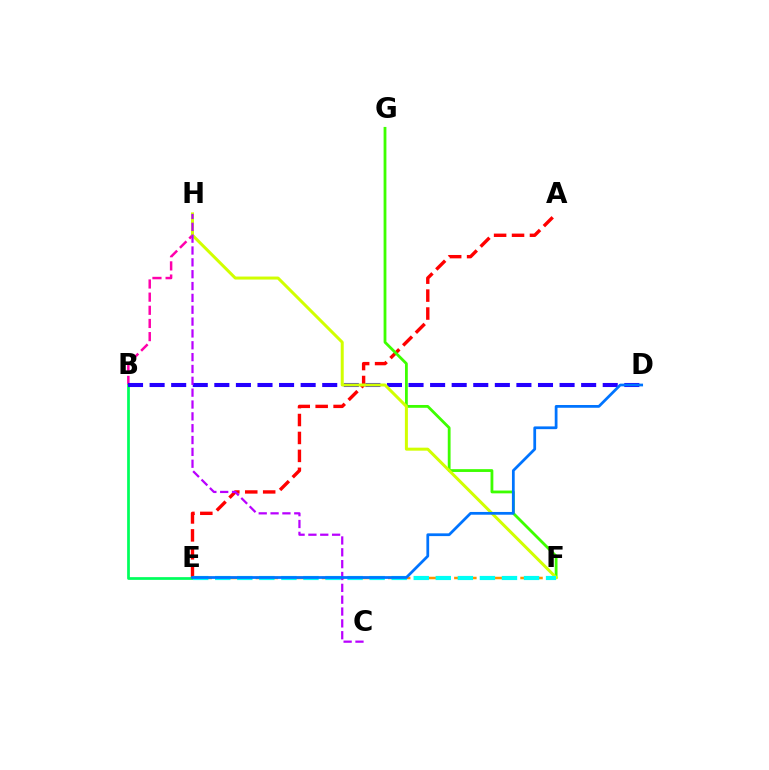{('B', 'H'): [{'color': '#ff00ac', 'line_style': 'dashed', 'thickness': 1.79}], ('E', 'F'): [{'color': '#ff9400', 'line_style': 'dashed', 'thickness': 1.8}, {'color': '#00fff6', 'line_style': 'dashed', 'thickness': 3.0}], ('B', 'E'): [{'color': '#00ff5c', 'line_style': 'solid', 'thickness': 1.97}], ('B', 'D'): [{'color': '#2500ff', 'line_style': 'dashed', 'thickness': 2.93}], ('A', 'E'): [{'color': '#ff0000', 'line_style': 'dashed', 'thickness': 2.44}], ('F', 'G'): [{'color': '#3dff00', 'line_style': 'solid', 'thickness': 2.02}], ('F', 'H'): [{'color': '#d1ff00', 'line_style': 'solid', 'thickness': 2.16}], ('C', 'H'): [{'color': '#b900ff', 'line_style': 'dashed', 'thickness': 1.61}], ('D', 'E'): [{'color': '#0074ff', 'line_style': 'solid', 'thickness': 1.98}]}